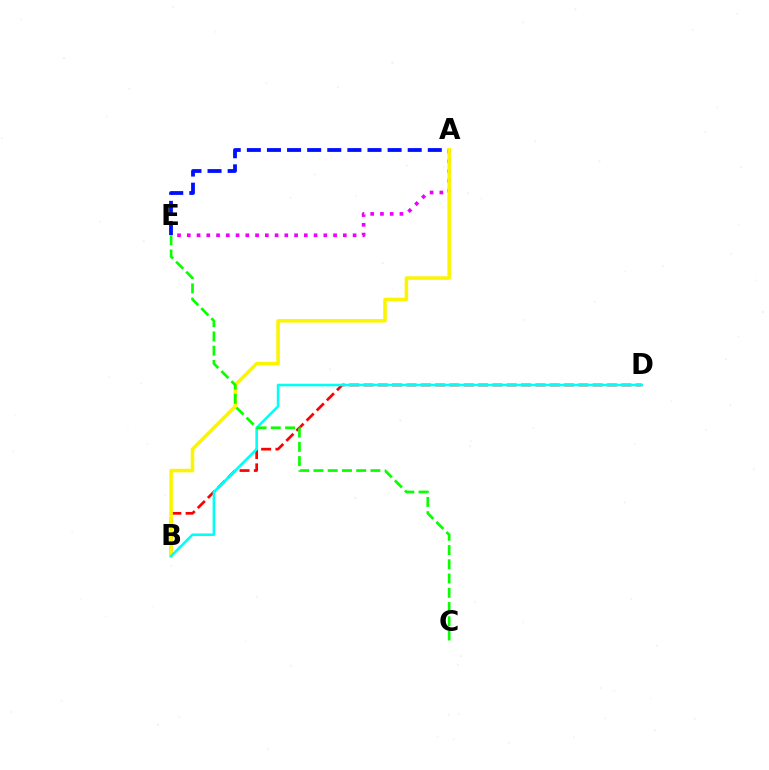{('B', 'D'): [{'color': '#ff0000', 'line_style': 'dashed', 'thickness': 1.95}, {'color': '#00fff6', 'line_style': 'solid', 'thickness': 1.86}], ('A', 'E'): [{'color': '#0010ff', 'line_style': 'dashed', 'thickness': 2.73}, {'color': '#ee00ff', 'line_style': 'dotted', 'thickness': 2.65}], ('A', 'B'): [{'color': '#fcf500', 'line_style': 'solid', 'thickness': 2.54}], ('C', 'E'): [{'color': '#08ff00', 'line_style': 'dashed', 'thickness': 1.93}]}